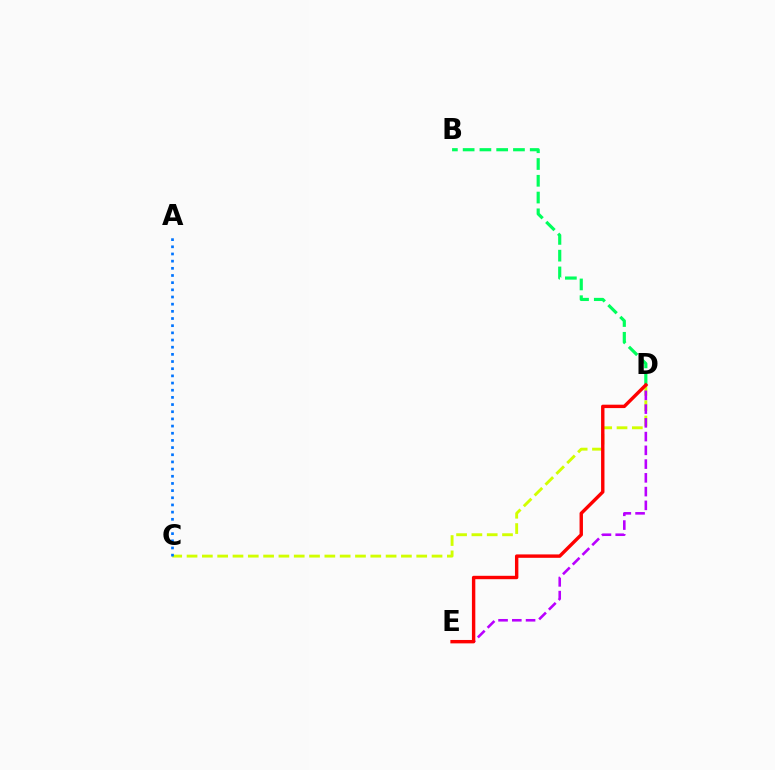{('C', 'D'): [{'color': '#d1ff00', 'line_style': 'dashed', 'thickness': 2.08}], ('D', 'E'): [{'color': '#b900ff', 'line_style': 'dashed', 'thickness': 1.87}, {'color': '#ff0000', 'line_style': 'solid', 'thickness': 2.45}], ('B', 'D'): [{'color': '#00ff5c', 'line_style': 'dashed', 'thickness': 2.28}], ('A', 'C'): [{'color': '#0074ff', 'line_style': 'dotted', 'thickness': 1.95}]}